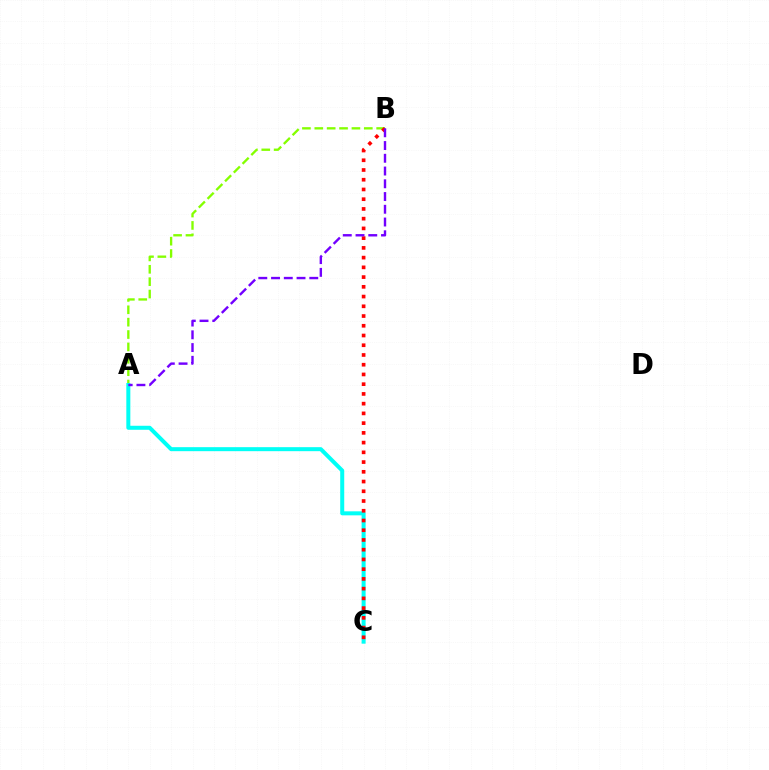{('A', 'B'): [{'color': '#84ff00', 'line_style': 'dashed', 'thickness': 1.68}, {'color': '#7200ff', 'line_style': 'dashed', 'thickness': 1.73}], ('A', 'C'): [{'color': '#00fff6', 'line_style': 'solid', 'thickness': 2.89}], ('B', 'C'): [{'color': '#ff0000', 'line_style': 'dotted', 'thickness': 2.65}]}